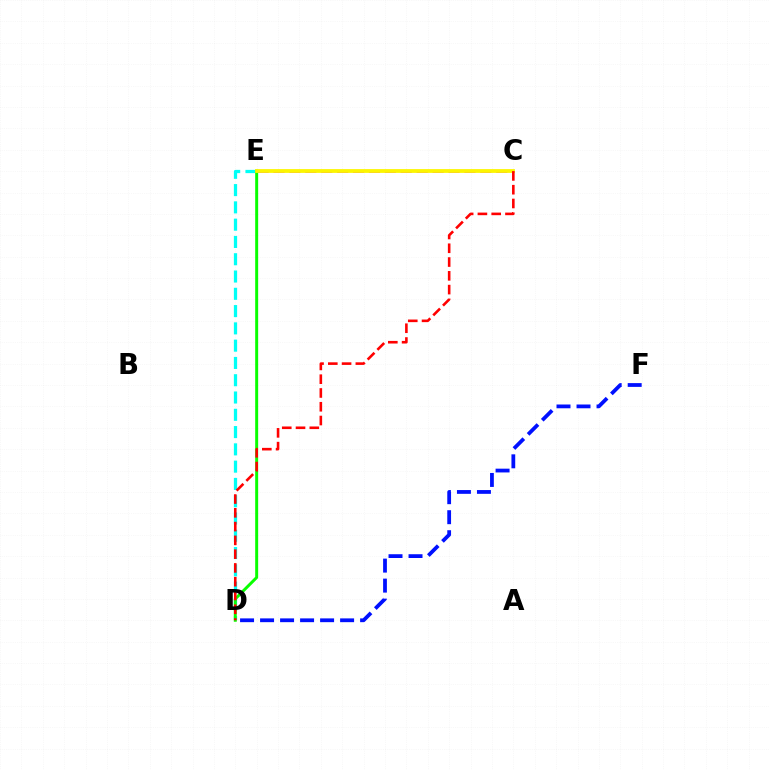{('D', 'E'): [{'color': '#00fff6', 'line_style': 'dashed', 'thickness': 2.35}, {'color': '#08ff00', 'line_style': 'solid', 'thickness': 2.14}], ('C', 'E'): [{'color': '#ee00ff', 'line_style': 'dashed', 'thickness': 2.16}, {'color': '#fcf500', 'line_style': 'solid', 'thickness': 2.73}], ('D', 'F'): [{'color': '#0010ff', 'line_style': 'dashed', 'thickness': 2.72}], ('C', 'D'): [{'color': '#ff0000', 'line_style': 'dashed', 'thickness': 1.87}]}